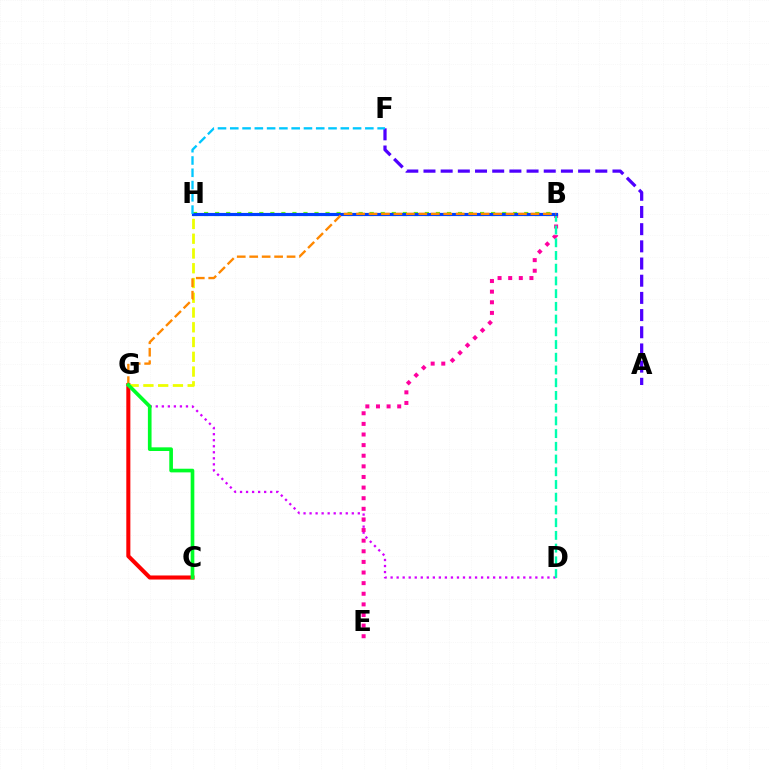{('C', 'G'): [{'color': '#ff0000', 'line_style': 'solid', 'thickness': 2.92}, {'color': '#00ff27', 'line_style': 'solid', 'thickness': 2.63}], ('G', 'H'): [{'color': '#eeff00', 'line_style': 'dashed', 'thickness': 2.0}], ('D', 'G'): [{'color': '#d600ff', 'line_style': 'dotted', 'thickness': 1.64}], ('B', 'E'): [{'color': '#ff00a0', 'line_style': 'dotted', 'thickness': 2.88}], ('B', 'D'): [{'color': '#00ffaf', 'line_style': 'dashed', 'thickness': 1.73}], ('B', 'H'): [{'color': '#66ff00', 'line_style': 'dotted', 'thickness': 3.0}, {'color': '#003fff', 'line_style': 'solid', 'thickness': 2.27}], ('A', 'F'): [{'color': '#4f00ff', 'line_style': 'dashed', 'thickness': 2.33}], ('B', 'G'): [{'color': '#ff8800', 'line_style': 'dashed', 'thickness': 1.69}], ('F', 'H'): [{'color': '#00c7ff', 'line_style': 'dashed', 'thickness': 1.67}]}